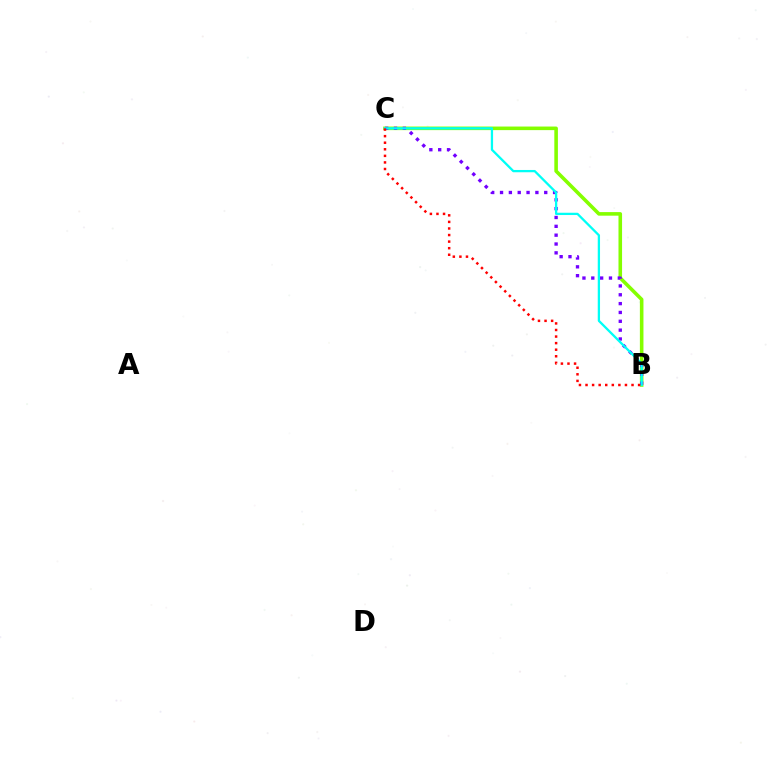{('B', 'C'): [{'color': '#84ff00', 'line_style': 'solid', 'thickness': 2.58}, {'color': '#7200ff', 'line_style': 'dotted', 'thickness': 2.4}, {'color': '#00fff6', 'line_style': 'solid', 'thickness': 1.64}, {'color': '#ff0000', 'line_style': 'dotted', 'thickness': 1.79}]}